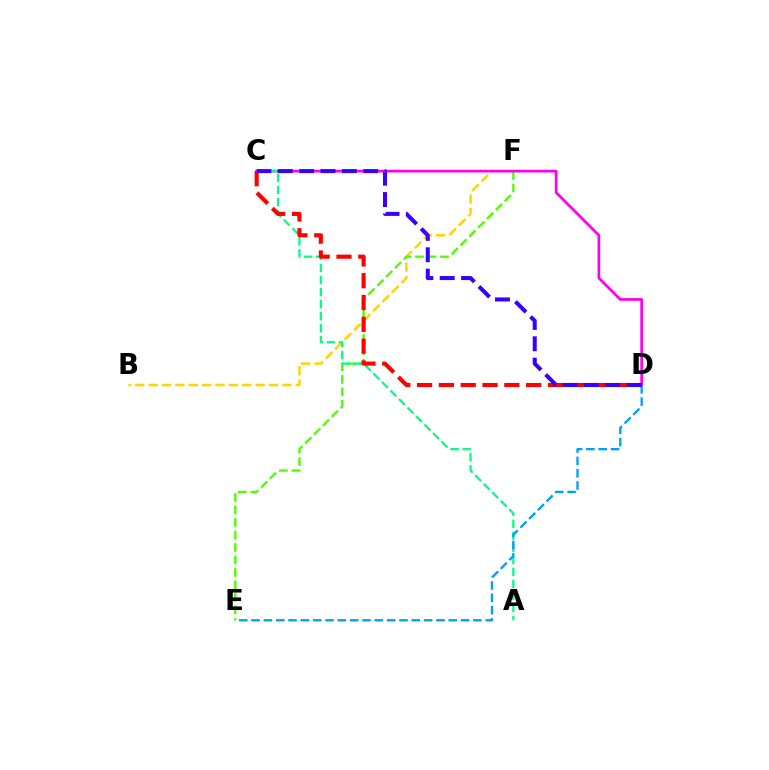{('B', 'F'): [{'color': '#ffd500', 'line_style': 'dashed', 'thickness': 1.82}], ('E', 'F'): [{'color': '#4fff00', 'line_style': 'dashed', 'thickness': 1.7}], ('C', 'D'): [{'color': '#ff00ed', 'line_style': 'solid', 'thickness': 1.96}, {'color': '#ff0000', 'line_style': 'dashed', 'thickness': 2.96}, {'color': '#3700ff', 'line_style': 'dashed', 'thickness': 2.9}], ('A', 'C'): [{'color': '#00ff86', 'line_style': 'dashed', 'thickness': 1.63}], ('D', 'E'): [{'color': '#009eff', 'line_style': 'dashed', 'thickness': 1.67}]}